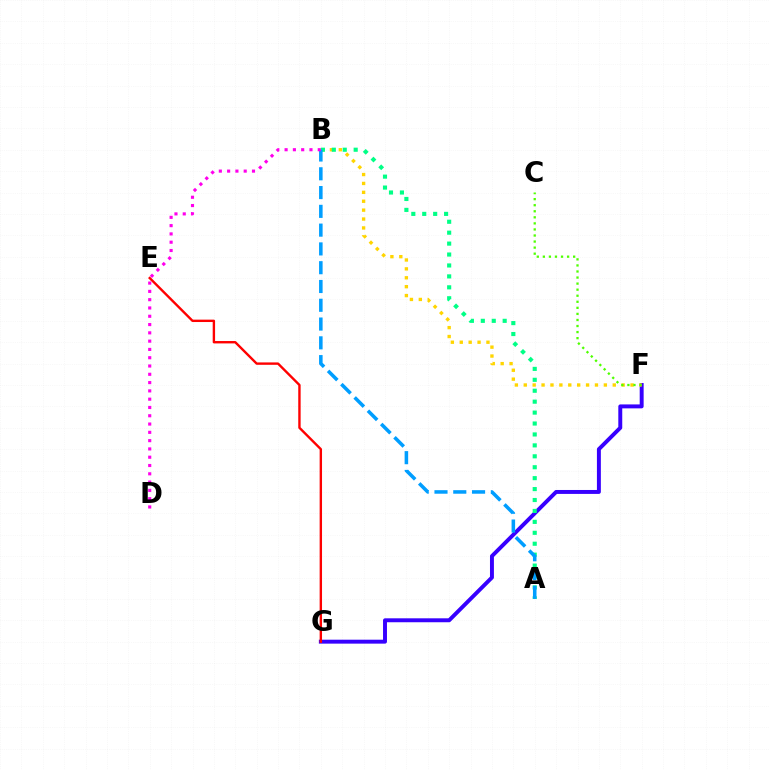{('F', 'G'): [{'color': '#3700ff', 'line_style': 'solid', 'thickness': 2.84}], ('B', 'F'): [{'color': '#ffd500', 'line_style': 'dotted', 'thickness': 2.42}], ('C', 'F'): [{'color': '#4fff00', 'line_style': 'dotted', 'thickness': 1.65}], ('E', 'G'): [{'color': '#ff0000', 'line_style': 'solid', 'thickness': 1.72}], ('A', 'B'): [{'color': '#00ff86', 'line_style': 'dotted', 'thickness': 2.97}, {'color': '#009eff', 'line_style': 'dashed', 'thickness': 2.55}], ('B', 'D'): [{'color': '#ff00ed', 'line_style': 'dotted', 'thickness': 2.25}]}